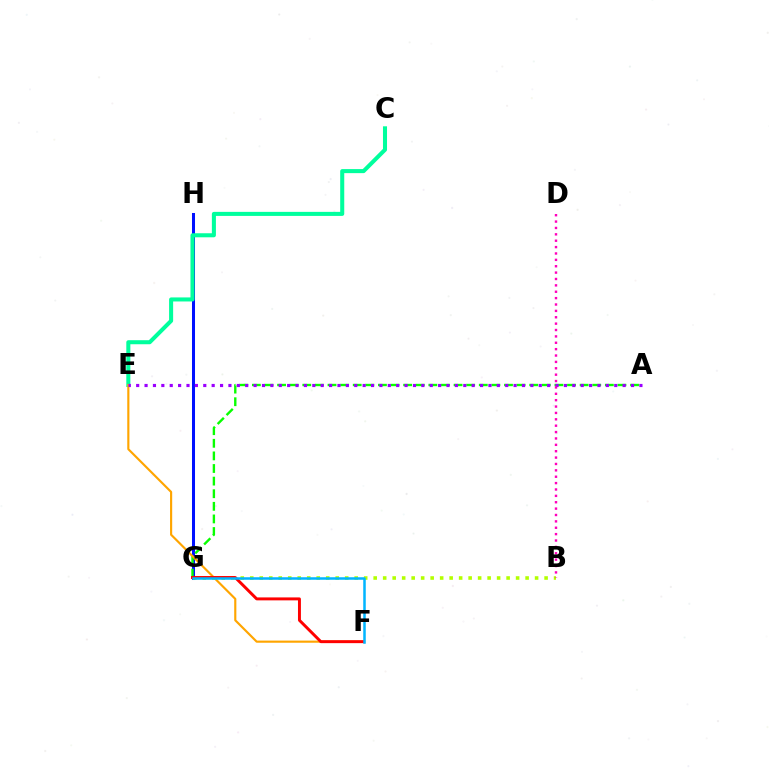{('G', 'H'): [{'color': '#0010ff', 'line_style': 'solid', 'thickness': 2.17}], ('C', 'E'): [{'color': '#00ff9d', 'line_style': 'solid', 'thickness': 2.91}], ('A', 'G'): [{'color': '#08ff00', 'line_style': 'dashed', 'thickness': 1.71}], ('E', 'F'): [{'color': '#ffa500', 'line_style': 'solid', 'thickness': 1.55}], ('B', 'G'): [{'color': '#b3ff00', 'line_style': 'dotted', 'thickness': 2.58}], ('A', 'E'): [{'color': '#9b00ff', 'line_style': 'dotted', 'thickness': 2.28}], ('B', 'D'): [{'color': '#ff00bd', 'line_style': 'dotted', 'thickness': 1.73}], ('F', 'G'): [{'color': '#ff0000', 'line_style': 'solid', 'thickness': 2.12}, {'color': '#00b5ff', 'line_style': 'solid', 'thickness': 1.81}]}